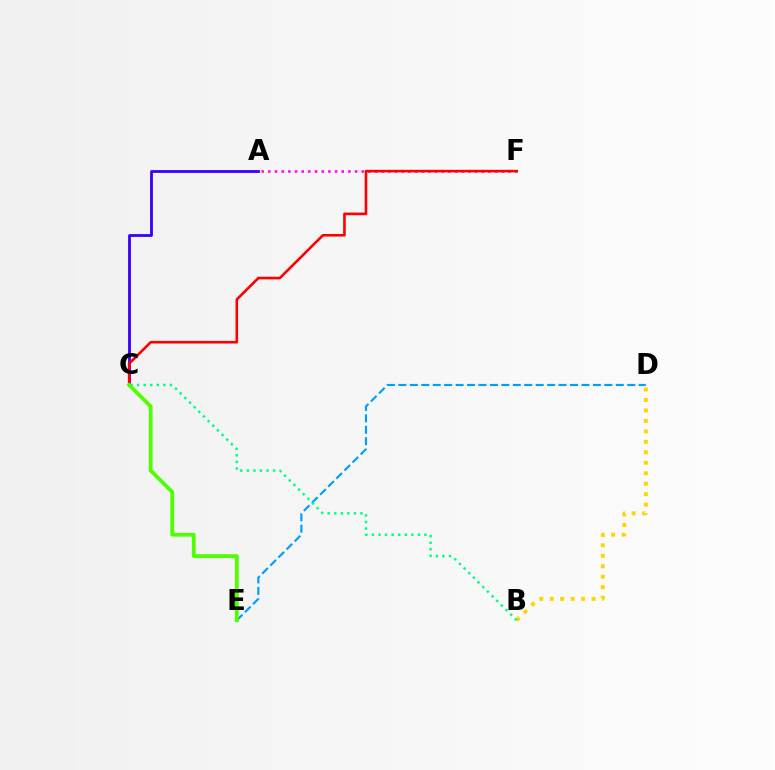{('D', 'E'): [{'color': '#009eff', 'line_style': 'dashed', 'thickness': 1.55}], ('A', 'C'): [{'color': '#3700ff', 'line_style': 'solid', 'thickness': 2.02}], ('A', 'F'): [{'color': '#ff00ed', 'line_style': 'dotted', 'thickness': 1.81}], ('C', 'F'): [{'color': '#ff0000', 'line_style': 'solid', 'thickness': 1.88}], ('B', 'D'): [{'color': '#ffd500', 'line_style': 'dotted', 'thickness': 2.84}], ('B', 'C'): [{'color': '#00ff86', 'line_style': 'dotted', 'thickness': 1.78}], ('C', 'E'): [{'color': '#4fff00', 'line_style': 'solid', 'thickness': 2.73}]}